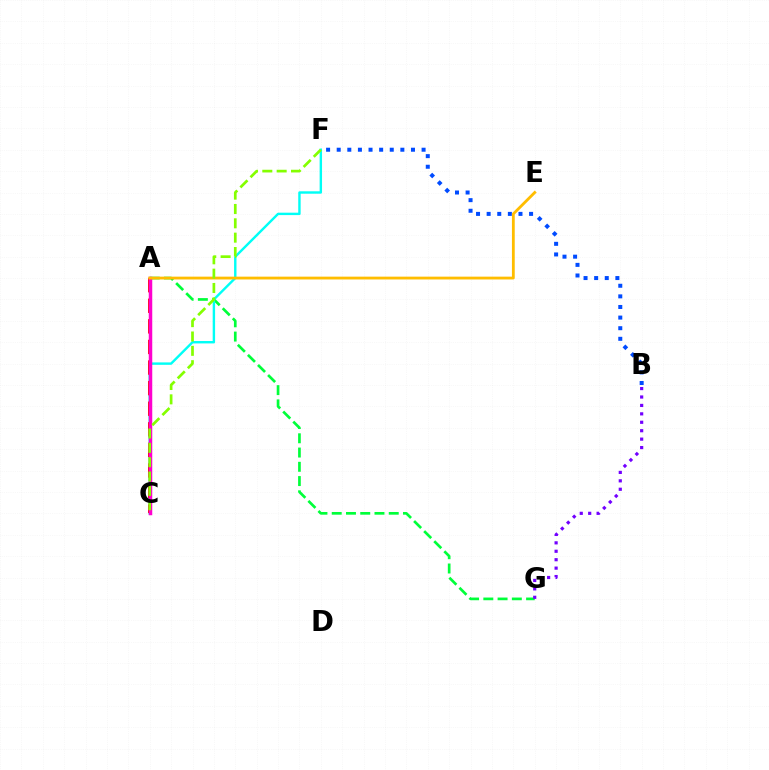{('A', 'G'): [{'color': '#00ff39', 'line_style': 'dashed', 'thickness': 1.94}], ('C', 'F'): [{'color': '#00fff6', 'line_style': 'solid', 'thickness': 1.74}, {'color': '#84ff00', 'line_style': 'dashed', 'thickness': 1.95}], ('A', 'C'): [{'color': '#ff0000', 'line_style': 'dashed', 'thickness': 2.8}, {'color': '#ff00cf', 'line_style': 'solid', 'thickness': 2.52}], ('B', 'F'): [{'color': '#004bff', 'line_style': 'dotted', 'thickness': 2.88}], ('B', 'G'): [{'color': '#7200ff', 'line_style': 'dotted', 'thickness': 2.29}], ('A', 'E'): [{'color': '#ffbd00', 'line_style': 'solid', 'thickness': 2.02}]}